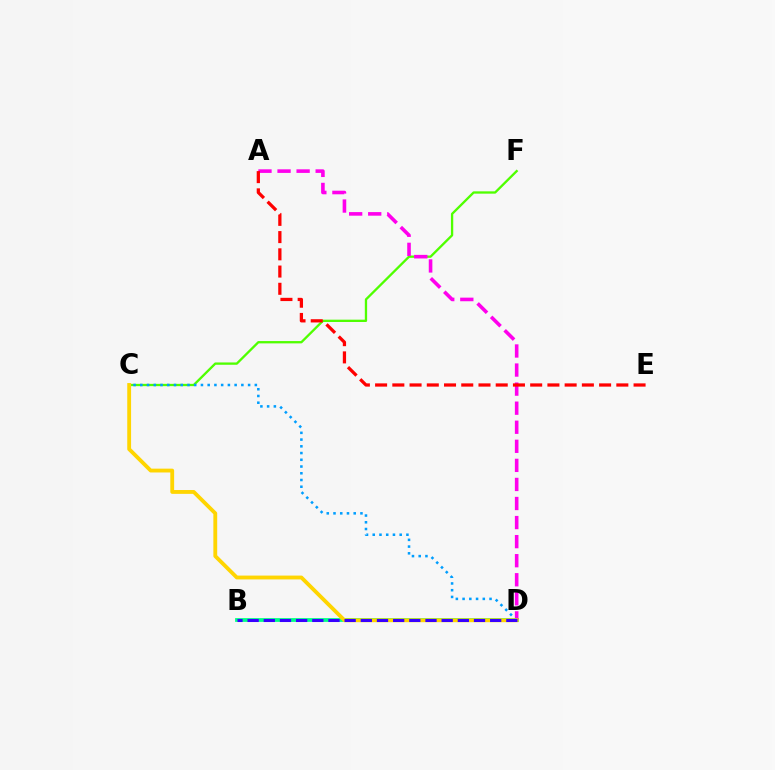{('B', 'D'): [{'color': '#00ff86', 'line_style': 'solid', 'thickness': 2.72}, {'color': '#3700ff', 'line_style': 'dashed', 'thickness': 2.2}], ('C', 'F'): [{'color': '#4fff00', 'line_style': 'solid', 'thickness': 1.67}], ('A', 'D'): [{'color': '#ff00ed', 'line_style': 'dashed', 'thickness': 2.59}], ('A', 'E'): [{'color': '#ff0000', 'line_style': 'dashed', 'thickness': 2.34}], ('C', 'D'): [{'color': '#009eff', 'line_style': 'dotted', 'thickness': 1.83}, {'color': '#ffd500', 'line_style': 'solid', 'thickness': 2.76}]}